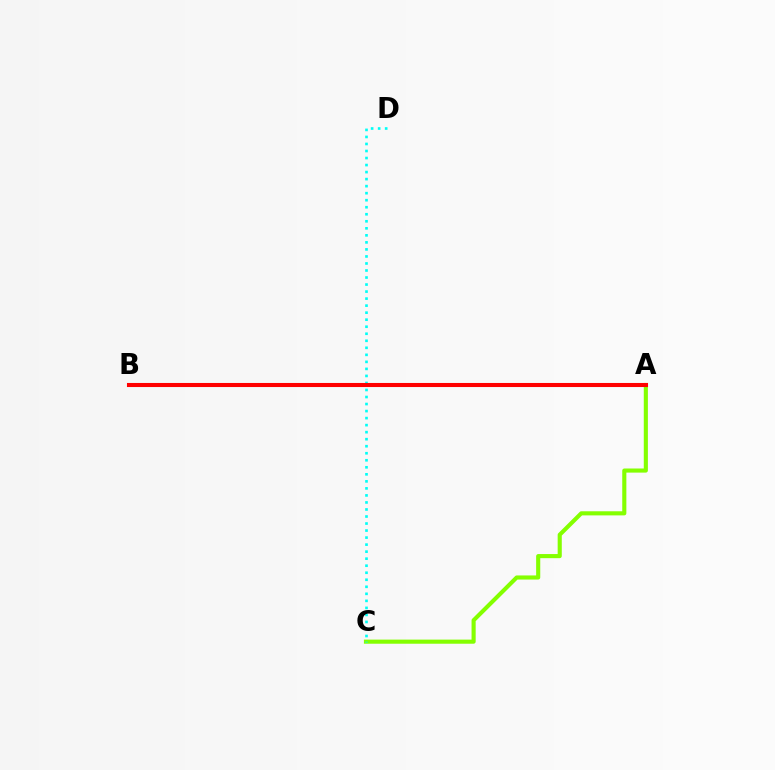{('A', 'C'): [{'color': '#84ff00', 'line_style': 'solid', 'thickness': 2.96}], ('C', 'D'): [{'color': '#00fff6', 'line_style': 'dotted', 'thickness': 1.91}], ('A', 'B'): [{'color': '#7200ff', 'line_style': 'solid', 'thickness': 2.66}, {'color': '#ff0000', 'line_style': 'solid', 'thickness': 2.93}]}